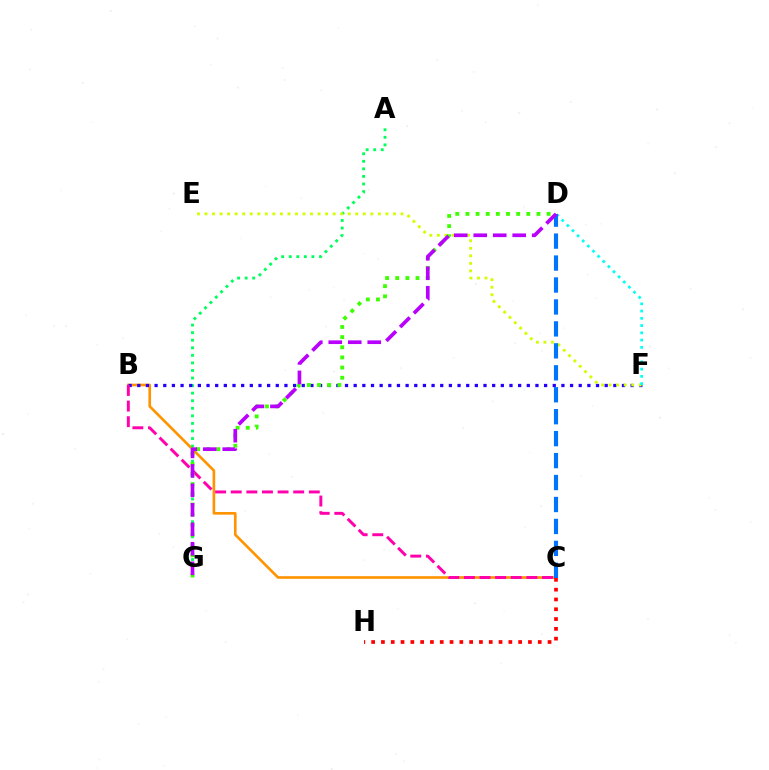{('B', 'C'): [{'color': '#ff9400', 'line_style': 'solid', 'thickness': 1.91}, {'color': '#ff00ac', 'line_style': 'dashed', 'thickness': 2.12}], ('A', 'G'): [{'color': '#00ff5c', 'line_style': 'dotted', 'thickness': 2.05}], ('B', 'F'): [{'color': '#2500ff', 'line_style': 'dotted', 'thickness': 2.35}], ('E', 'F'): [{'color': '#d1ff00', 'line_style': 'dotted', 'thickness': 2.05}], ('D', 'G'): [{'color': '#3dff00', 'line_style': 'dotted', 'thickness': 2.76}, {'color': '#b900ff', 'line_style': 'dashed', 'thickness': 2.65}], ('D', 'F'): [{'color': '#00fff6', 'line_style': 'dotted', 'thickness': 1.97}], ('C', 'D'): [{'color': '#0074ff', 'line_style': 'dashed', 'thickness': 2.98}], ('C', 'H'): [{'color': '#ff0000', 'line_style': 'dotted', 'thickness': 2.66}]}